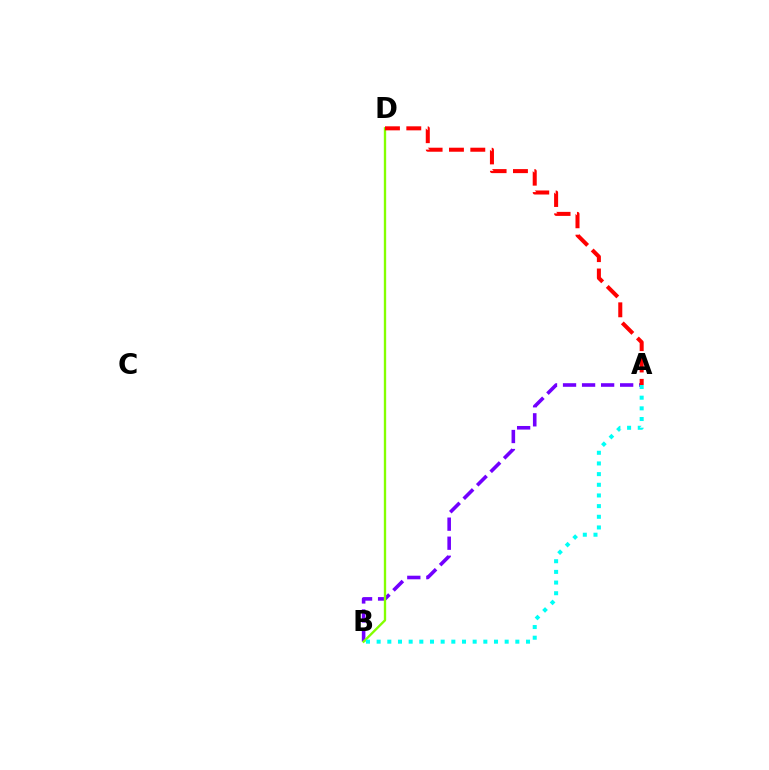{('A', 'B'): [{'color': '#7200ff', 'line_style': 'dashed', 'thickness': 2.59}, {'color': '#00fff6', 'line_style': 'dotted', 'thickness': 2.9}], ('B', 'D'): [{'color': '#84ff00', 'line_style': 'solid', 'thickness': 1.69}], ('A', 'D'): [{'color': '#ff0000', 'line_style': 'dashed', 'thickness': 2.9}]}